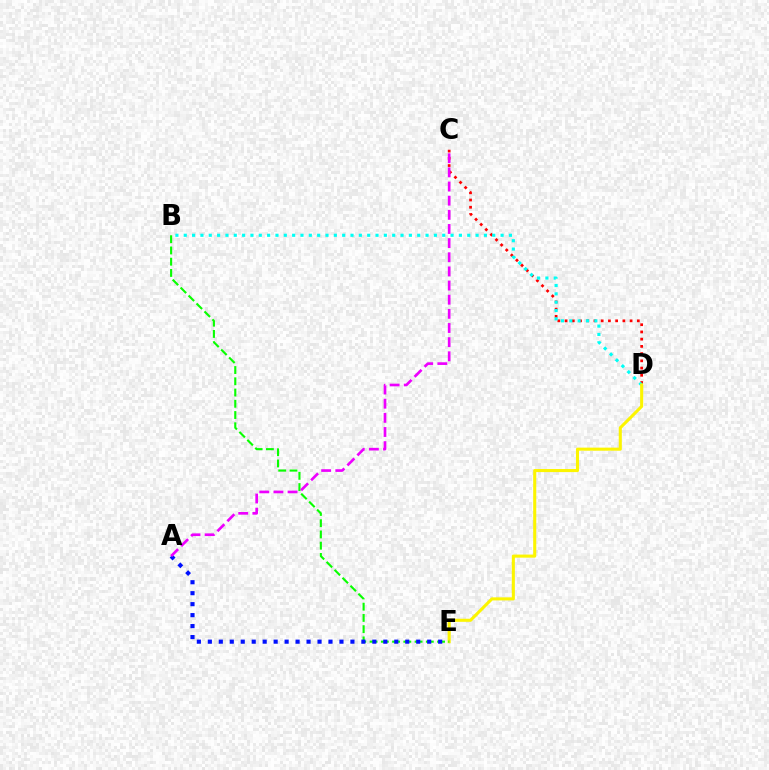{('C', 'D'): [{'color': '#ff0000', 'line_style': 'dotted', 'thickness': 1.96}], ('B', 'D'): [{'color': '#00fff6', 'line_style': 'dotted', 'thickness': 2.27}], ('D', 'E'): [{'color': '#fcf500', 'line_style': 'solid', 'thickness': 2.21}], ('B', 'E'): [{'color': '#08ff00', 'line_style': 'dashed', 'thickness': 1.53}], ('A', 'E'): [{'color': '#0010ff', 'line_style': 'dotted', 'thickness': 2.98}], ('A', 'C'): [{'color': '#ee00ff', 'line_style': 'dashed', 'thickness': 1.92}]}